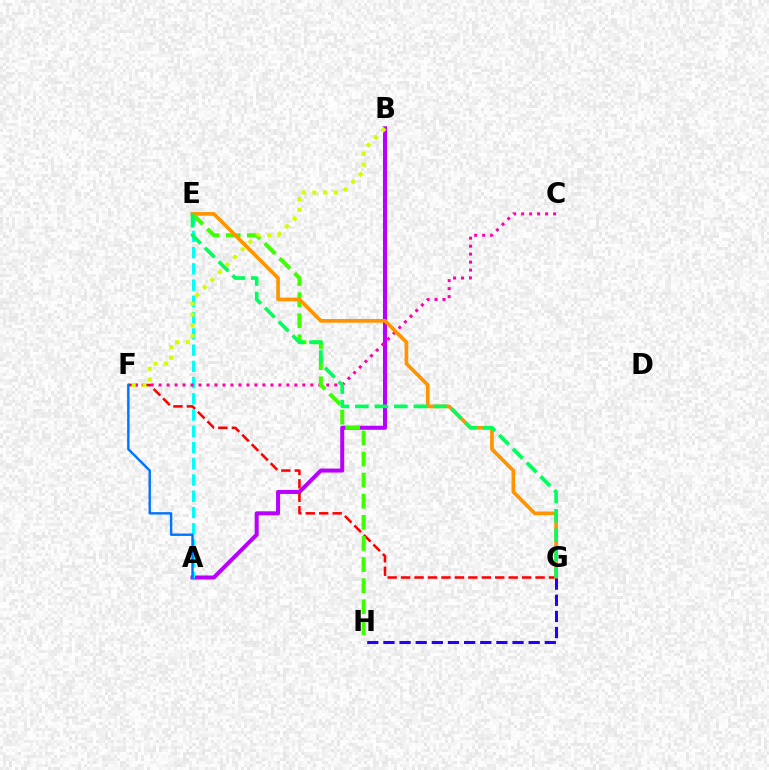{('A', 'B'): [{'color': '#b900ff', 'line_style': 'solid', 'thickness': 2.89}], ('A', 'E'): [{'color': '#00fff6', 'line_style': 'dashed', 'thickness': 2.21}], ('F', 'G'): [{'color': '#ff0000', 'line_style': 'dashed', 'thickness': 1.83}], ('C', 'F'): [{'color': '#ff00ac', 'line_style': 'dotted', 'thickness': 2.17}], ('E', 'H'): [{'color': '#3dff00', 'line_style': 'dashed', 'thickness': 2.87}], ('E', 'G'): [{'color': '#ff9400', 'line_style': 'solid', 'thickness': 2.64}, {'color': '#00ff5c', 'line_style': 'dashed', 'thickness': 2.65}], ('B', 'F'): [{'color': '#d1ff00', 'line_style': 'dotted', 'thickness': 2.93}], ('G', 'H'): [{'color': '#2500ff', 'line_style': 'dashed', 'thickness': 2.19}], ('A', 'F'): [{'color': '#0074ff', 'line_style': 'solid', 'thickness': 1.72}]}